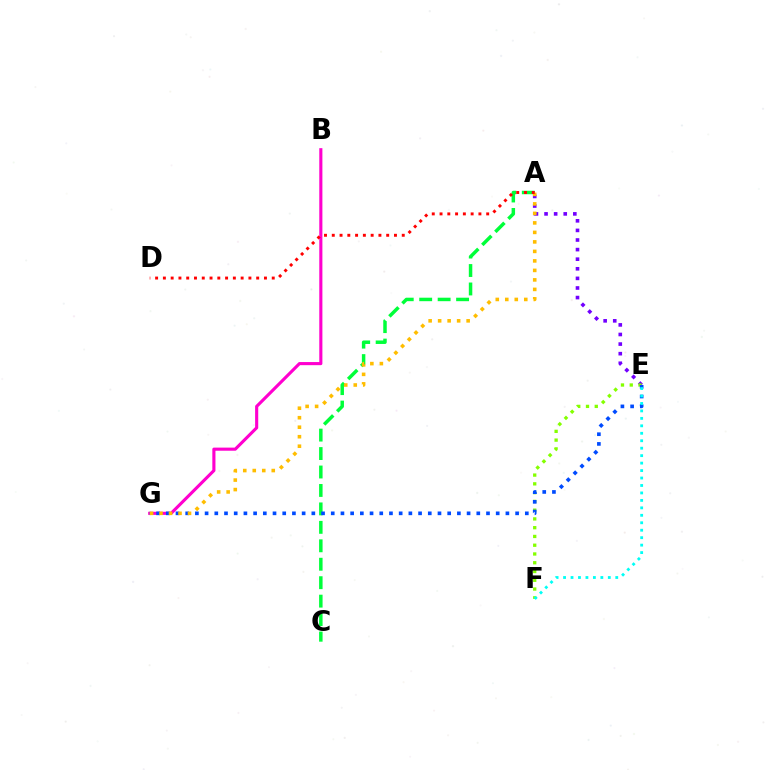{('A', 'E'): [{'color': '#7200ff', 'line_style': 'dotted', 'thickness': 2.61}], ('E', 'F'): [{'color': '#84ff00', 'line_style': 'dotted', 'thickness': 2.38}, {'color': '#00fff6', 'line_style': 'dotted', 'thickness': 2.03}], ('B', 'G'): [{'color': '#ff00cf', 'line_style': 'solid', 'thickness': 2.24}], ('A', 'C'): [{'color': '#00ff39', 'line_style': 'dashed', 'thickness': 2.51}], ('E', 'G'): [{'color': '#004bff', 'line_style': 'dotted', 'thickness': 2.64}], ('A', 'G'): [{'color': '#ffbd00', 'line_style': 'dotted', 'thickness': 2.58}], ('A', 'D'): [{'color': '#ff0000', 'line_style': 'dotted', 'thickness': 2.11}]}